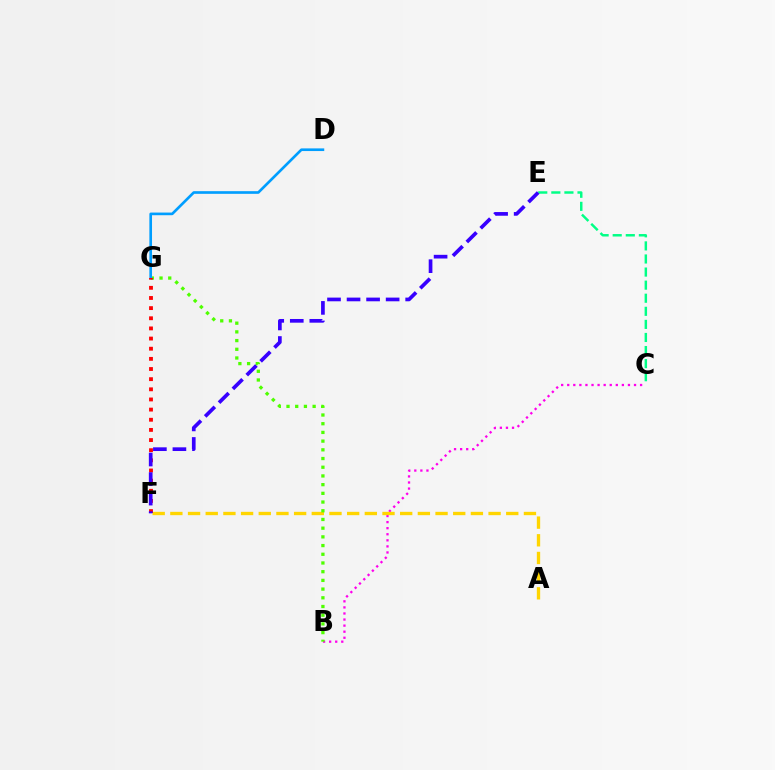{('B', 'C'): [{'color': '#ff00ed', 'line_style': 'dotted', 'thickness': 1.65}], ('A', 'F'): [{'color': '#ffd500', 'line_style': 'dashed', 'thickness': 2.4}], ('B', 'G'): [{'color': '#4fff00', 'line_style': 'dotted', 'thickness': 2.36}], ('C', 'E'): [{'color': '#00ff86', 'line_style': 'dashed', 'thickness': 1.78}], ('D', 'G'): [{'color': '#009eff', 'line_style': 'solid', 'thickness': 1.91}], ('F', 'G'): [{'color': '#ff0000', 'line_style': 'dotted', 'thickness': 2.76}], ('E', 'F'): [{'color': '#3700ff', 'line_style': 'dashed', 'thickness': 2.65}]}